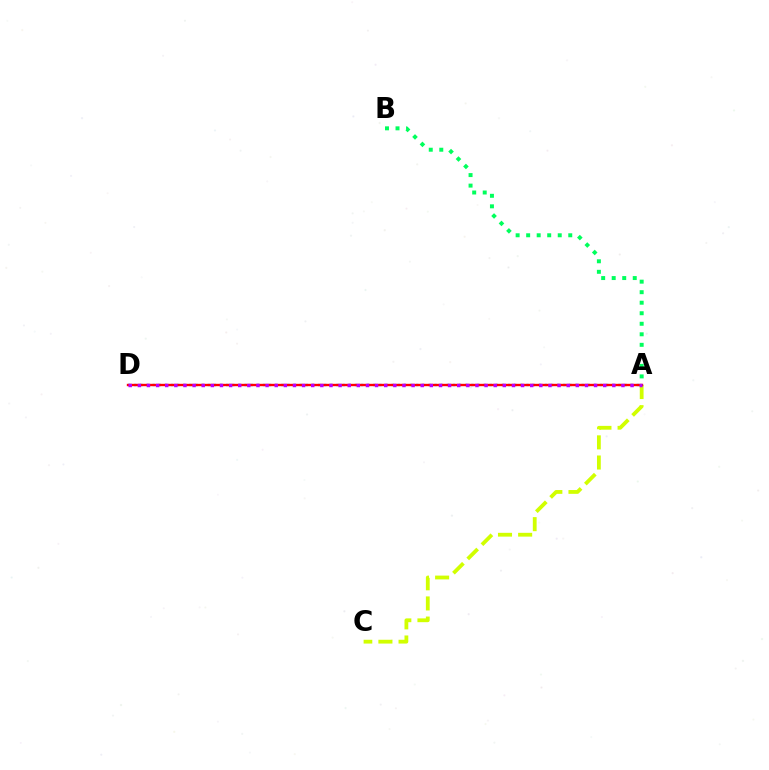{('A', 'C'): [{'color': '#d1ff00', 'line_style': 'dashed', 'thickness': 2.74}], ('A', 'D'): [{'color': '#0074ff', 'line_style': 'dotted', 'thickness': 1.67}, {'color': '#ff0000', 'line_style': 'solid', 'thickness': 1.71}, {'color': '#b900ff', 'line_style': 'dotted', 'thickness': 2.48}], ('A', 'B'): [{'color': '#00ff5c', 'line_style': 'dotted', 'thickness': 2.86}]}